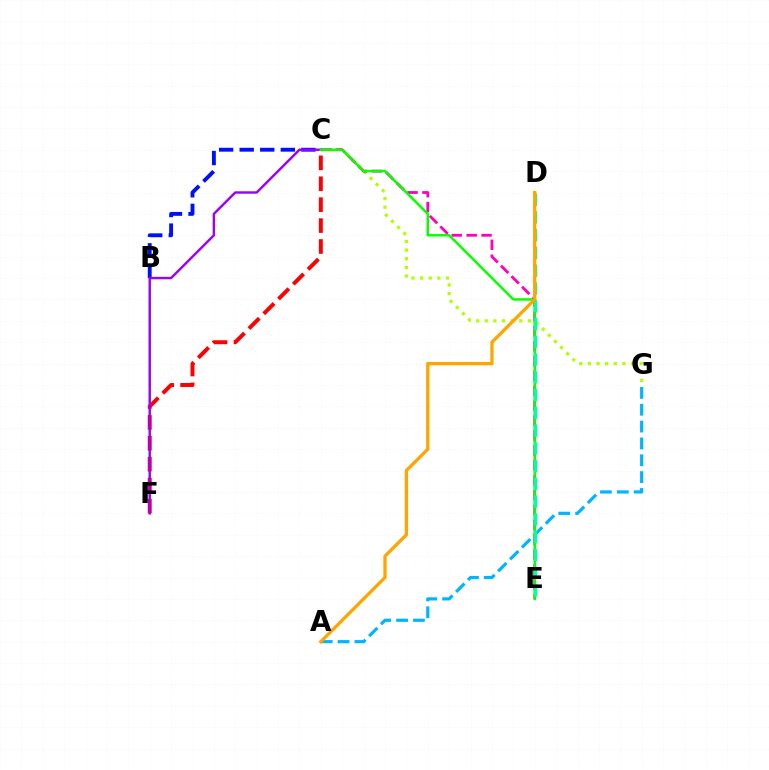{('B', 'C'): [{'color': '#0010ff', 'line_style': 'dashed', 'thickness': 2.79}], ('A', 'G'): [{'color': '#00b5ff', 'line_style': 'dashed', 'thickness': 2.29}], ('C', 'G'): [{'color': '#b3ff00', 'line_style': 'dotted', 'thickness': 2.34}], ('C', 'E'): [{'color': '#ff00bd', 'line_style': 'dashed', 'thickness': 2.02}, {'color': '#08ff00', 'line_style': 'solid', 'thickness': 1.78}], ('C', 'F'): [{'color': '#ff0000', 'line_style': 'dashed', 'thickness': 2.84}, {'color': '#9b00ff', 'line_style': 'solid', 'thickness': 1.75}], ('D', 'E'): [{'color': '#00ff9d', 'line_style': 'dashed', 'thickness': 2.41}], ('A', 'D'): [{'color': '#ffa500', 'line_style': 'solid', 'thickness': 2.36}]}